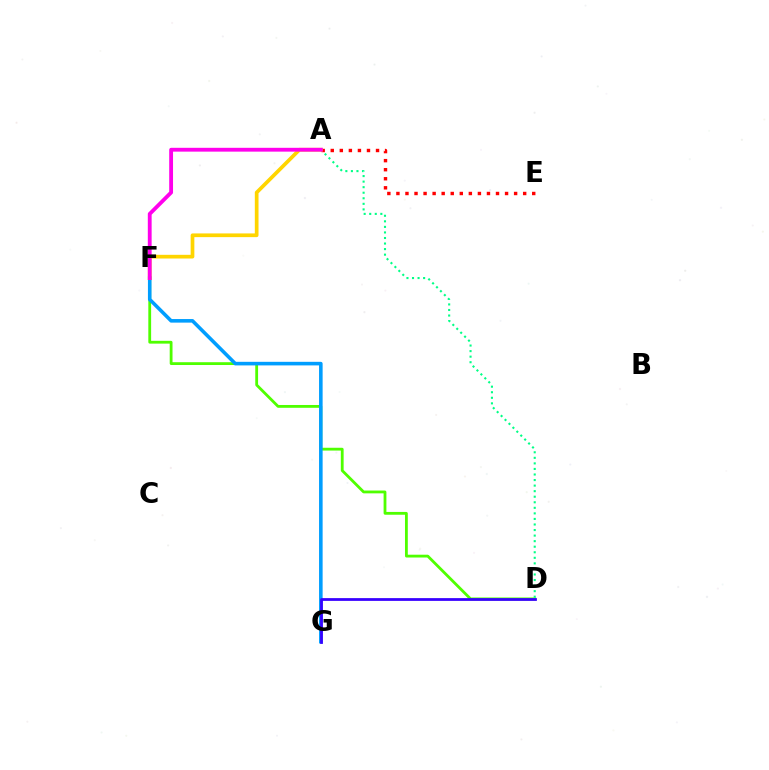{('D', 'F'): [{'color': '#4fff00', 'line_style': 'solid', 'thickness': 2.02}], ('F', 'G'): [{'color': '#009eff', 'line_style': 'solid', 'thickness': 2.58}], ('A', 'D'): [{'color': '#00ff86', 'line_style': 'dotted', 'thickness': 1.51}], ('A', 'E'): [{'color': '#ff0000', 'line_style': 'dotted', 'thickness': 2.46}], ('D', 'G'): [{'color': '#3700ff', 'line_style': 'solid', 'thickness': 1.99}], ('A', 'F'): [{'color': '#ffd500', 'line_style': 'solid', 'thickness': 2.67}, {'color': '#ff00ed', 'line_style': 'solid', 'thickness': 2.76}]}